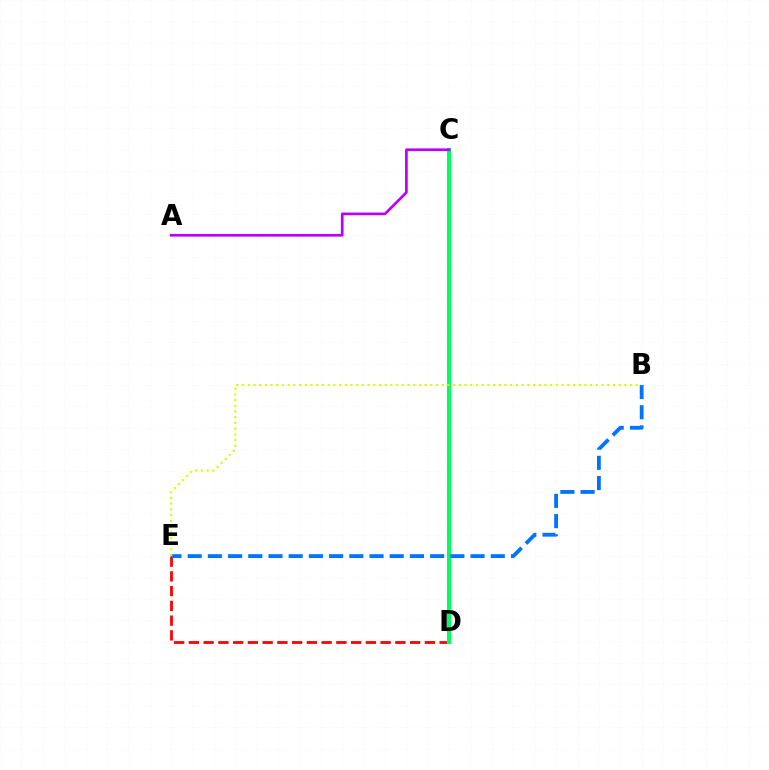{('D', 'E'): [{'color': '#ff0000', 'line_style': 'dashed', 'thickness': 2.0}], ('C', 'D'): [{'color': '#00ff5c', 'line_style': 'solid', 'thickness': 2.95}], ('A', 'C'): [{'color': '#b900ff', 'line_style': 'solid', 'thickness': 1.94}], ('B', 'E'): [{'color': '#0074ff', 'line_style': 'dashed', 'thickness': 2.75}, {'color': '#d1ff00', 'line_style': 'dotted', 'thickness': 1.55}]}